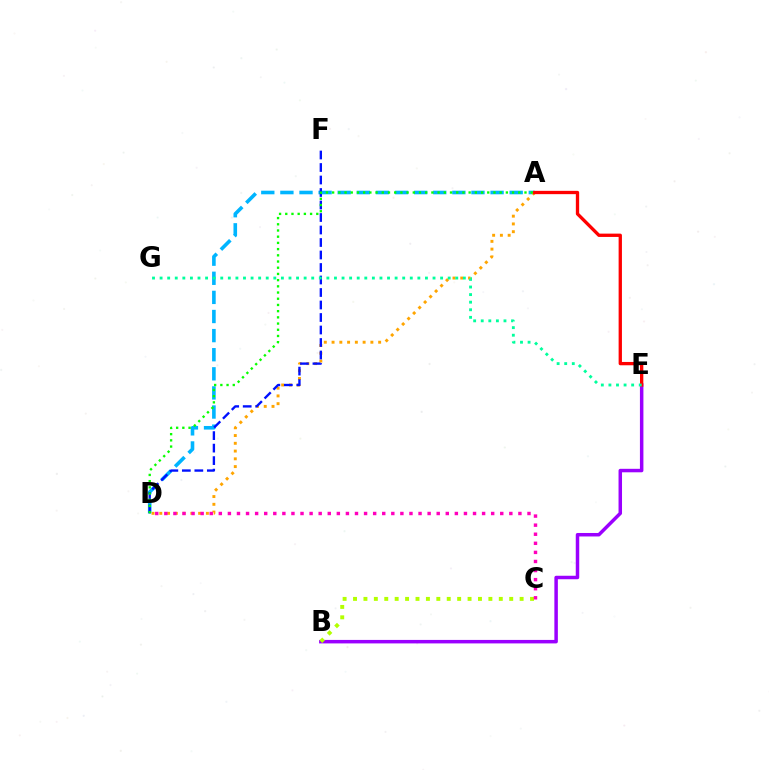{('A', 'D'): [{'color': '#00b5ff', 'line_style': 'dashed', 'thickness': 2.6}, {'color': '#ffa500', 'line_style': 'dotted', 'thickness': 2.11}, {'color': '#08ff00', 'line_style': 'dotted', 'thickness': 1.69}], ('B', 'E'): [{'color': '#9b00ff', 'line_style': 'solid', 'thickness': 2.51}], ('B', 'C'): [{'color': '#b3ff00', 'line_style': 'dotted', 'thickness': 2.83}], ('D', 'F'): [{'color': '#0010ff', 'line_style': 'dashed', 'thickness': 1.7}], ('A', 'E'): [{'color': '#ff0000', 'line_style': 'solid', 'thickness': 2.39}], ('E', 'G'): [{'color': '#00ff9d', 'line_style': 'dotted', 'thickness': 2.06}], ('C', 'D'): [{'color': '#ff00bd', 'line_style': 'dotted', 'thickness': 2.47}]}